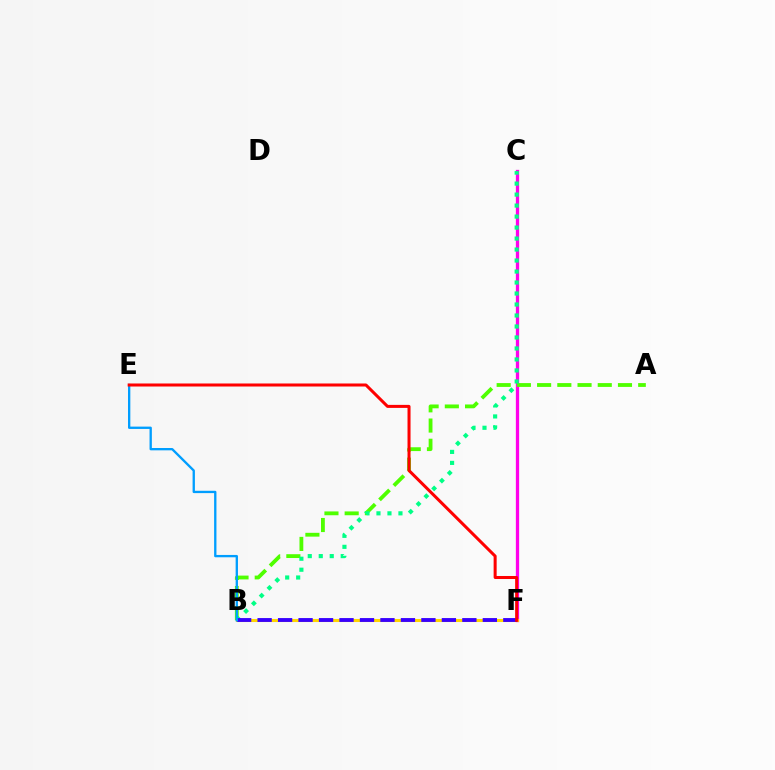{('C', 'F'): [{'color': '#ff00ed', 'line_style': 'solid', 'thickness': 2.36}], ('B', 'F'): [{'color': '#ffd500', 'line_style': 'solid', 'thickness': 2.2}, {'color': '#3700ff', 'line_style': 'dashed', 'thickness': 2.78}], ('A', 'B'): [{'color': '#4fff00', 'line_style': 'dashed', 'thickness': 2.75}], ('B', 'C'): [{'color': '#00ff86', 'line_style': 'dotted', 'thickness': 2.99}], ('B', 'E'): [{'color': '#009eff', 'line_style': 'solid', 'thickness': 1.68}], ('E', 'F'): [{'color': '#ff0000', 'line_style': 'solid', 'thickness': 2.17}]}